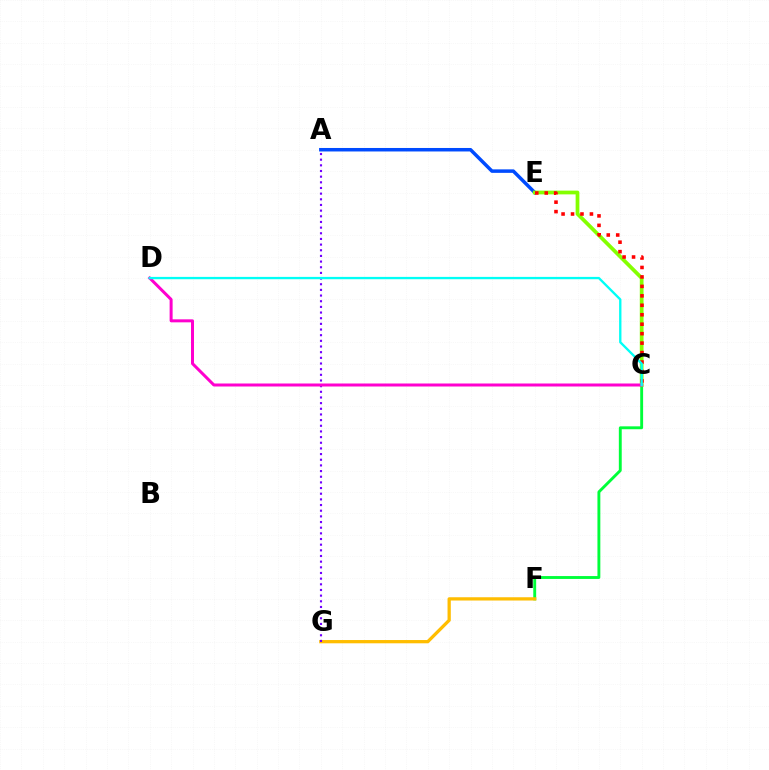{('A', 'E'): [{'color': '#004bff', 'line_style': 'solid', 'thickness': 2.51}], ('C', 'F'): [{'color': '#00ff39', 'line_style': 'solid', 'thickness': 2.08}], ('F', 'G'): [{'color': '#ffbd00', 'line_style': 'solid', 'thickness': 2.36}], ('C', 'E'): [{'color': '#84ff00', 'line_style': 'solid', 'thickness': 2.69}, {'color': '#ff0000', 'line_style': 'dotted', 'thickness': 2.57}], ('A', 'G'): [{'color': '#7200ff', 'line_style': 'dotted', 'thickness': 1.54}], ('C', 'D'): [{'color': '#ff00cf', 'line_style': 'solid', 'thickness': 2.16}, {'color': '#00fff6', 'line_style': 'solid', 'thickness': 1.68}]}